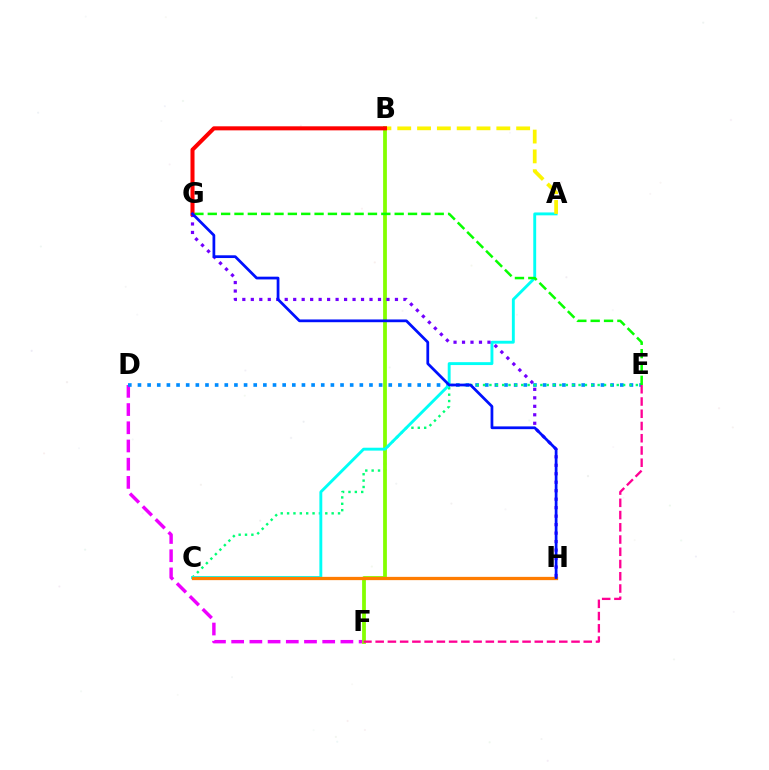{('D', 'F'): [{'color': '#ee00ff', 'line_style': 'dashed', 'thickness': 2.47}], ('D', 'E'): [{'color': '#008cff', 'line_style': 'dotted', 'thickness': 2.62}], ('C', 'E'): [{'color': '#00ff74', 'line_style': 'dotted', 'thickness': 1.73}], ('B', 'F'): [{'color': '#84ff00', 'line_style': 'solid', 'thickness': 2.72}], ('A', 'C'): [{'color': '#00fff6', 'line_style': 'solid', 'thickness': 2.08}], ('E', 'G'): [{'color': '#08ff00', 'line_style': 'dashed', 'thickness': 1.81}], ('A', 'B'): [{'color': '#fcf500', 'line_style': 'dashed', 'thickness': 2.69}], ('G', 'H'): [{'color': '#7200ff', 'line_style': 'dotted', 'thickness': 2.3}, {'color': '#0010ff', 'line_style': 'solid', 'thickness': 1.98}], ('E', 'F'): [{'color': '#ff0094', 'line_style': 'dashed', 'thickness': 1.66}], ('C', 'H'): [{'color': '#ff7c00', 'line_style': 'solid', 'thickness': 2.36}], ('B', 'G'): [{'color': '#ff0000', 'line_style': 'solid', 'thickness': 2.91}]}